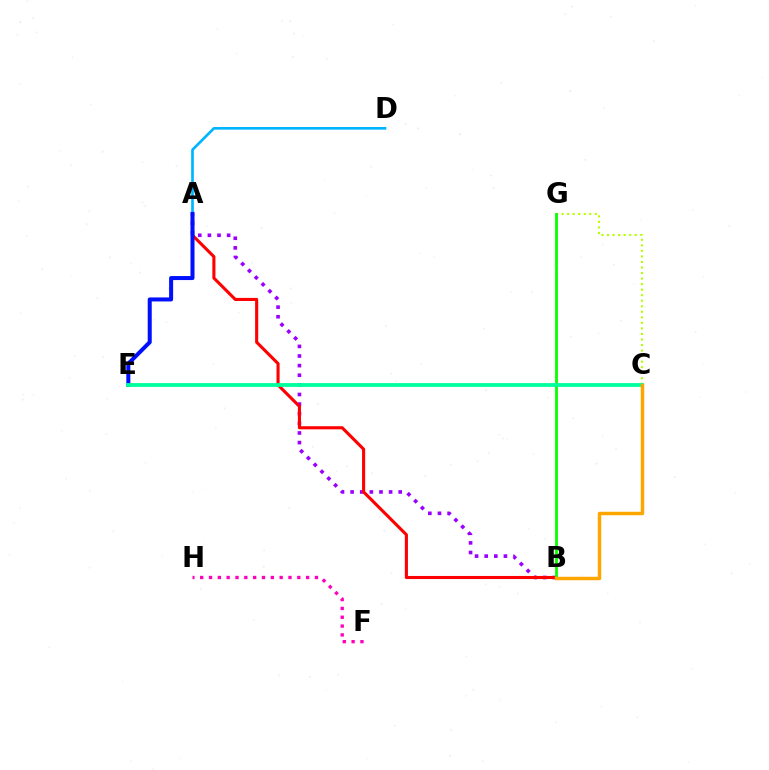{('A', 'B'): [{'color': '#9b00ff', 'line_style': 'dotted', 'thickness': 2.61}, {'color': '#ff0000', 'line_style': 'solid', 'thickness': 2.23}], ('A', 'D'): [{'color': '#00b5ff', 'line_style': 'solid', 'thickness': 1.92}], ('F', 'H'): [{'color': '#ff00bd', 'line_style': 'dotted', 'thickness': 2.4}], ('C', 'G'): [{'color': '#b3ff00', 'line_style': 'dotted', 'thickness': 1.5}], ('B', 'G'): [{'color': '#08ff00', 'line_style': 'solid', 'thickness': 2.02}], ('A', 'E'): [{'color': '#0010ff', 'line_style': 'solid', 'thickness': 2.89}], ('C', 'E'): [{'color': '#00ff9d', 'line_style': 'solid', 'thickness': 2.74}], ('B', 'C'): [{'color': '#ffa500', 'line_style': 'solid', 'thickness': 2.48}]}